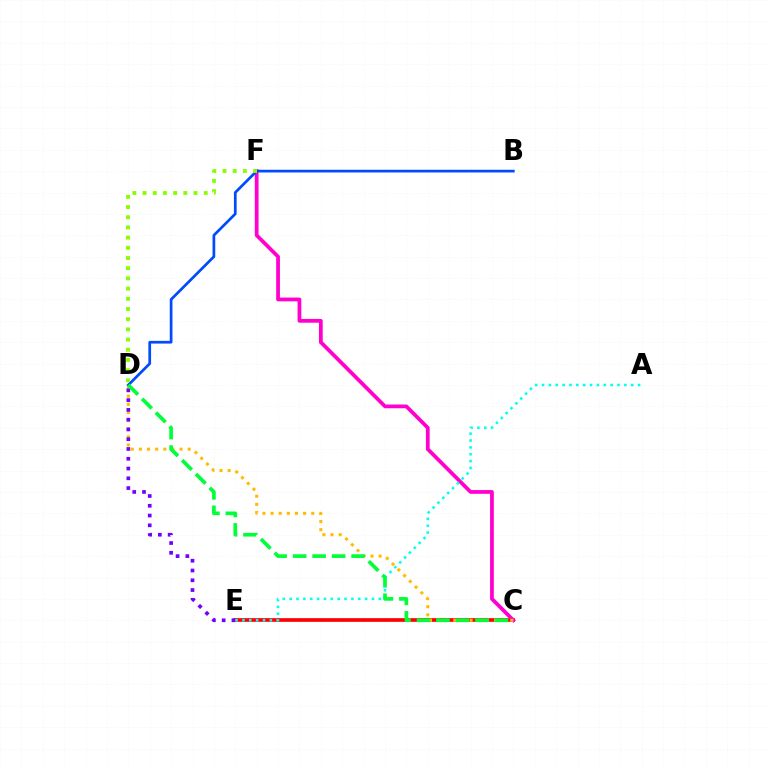{('C', 'E'): [{'color': '#ff0000', 'line_style': 'solid', 'thickness': 2.65}], ('C', 'F'): [{'color': '#ff00cf', 'line_style': 'solid', 'thickness': 2.7}], ('C', 'D'): [{'color': '#ffbd00', 'line_style': 'dotted', 'thickness': 2.21}, {'color': '#00ff39', 'line_style': 'dashed', 'thickness': 2.65}], ('B', 'D'): [{'color': '#004bff', 'line_style': 'solid', 'thickness': 1.95}], ('D', 'F'): [{'color': '#84ff00', 'line_style': 'dotted', 'thickness': 2.77}], ('D', 'E'): [{'color': '#7200ff', 'line_style': 'dotted', 'thickness': 2.66}], ('A', 'E'): [{'color': '#00fff6', 'line_style': 'dotted', 'thickness': 1.86}]}